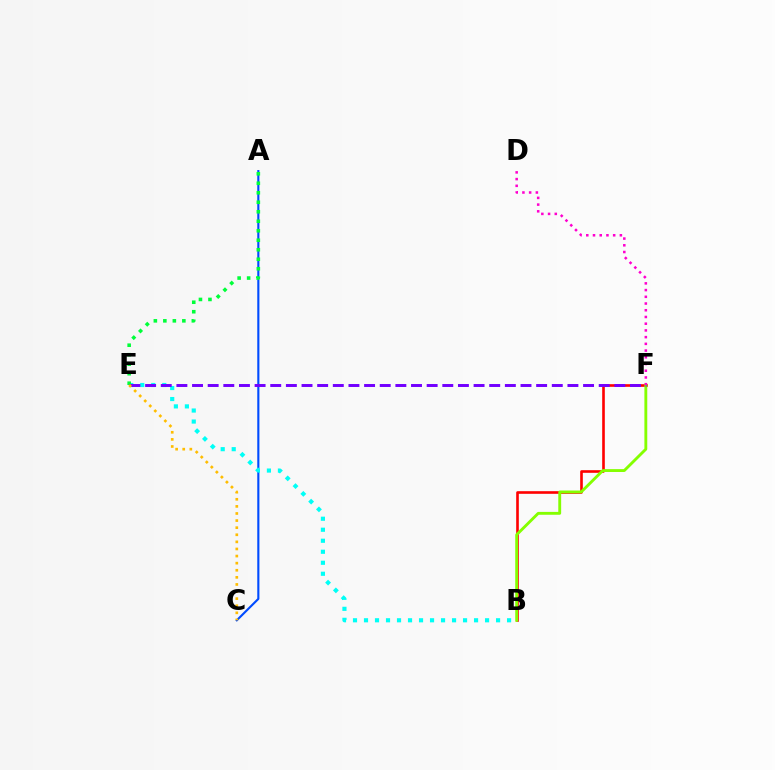{('B', 'F'): [{'color': '#ff0000', 'line_style': 'solid', 'thickness': 1.89}, {'color': '#84ff00', 'line_style': 'solid', 'thickness': 2.06}], ('A', 'C'): [{'color': '#004bff', 'line_style': 'solid', 'thickness': 1.53}], ('B', 'E'): [{'color': '#00fff6', 'line_style': 'dotted', 'thickness': 2.99}], ('A', 'E'): [{'color': '#00ff39', 'line_style': 'dotted', 'thickness': 2.58}], ('E', 'F'): [{'color': '#7200ff', 'line_style': 'dashed', 'thickness': 2.12}], ('C', 'E'): [{'color': '#ffbd00', 'line_style': 'dotted', 'thickness': 1.93}], ('D', 'F'): [{'color': '#ff00cf', 'line_style': 'dotted', 'thickness': 1.83}]}